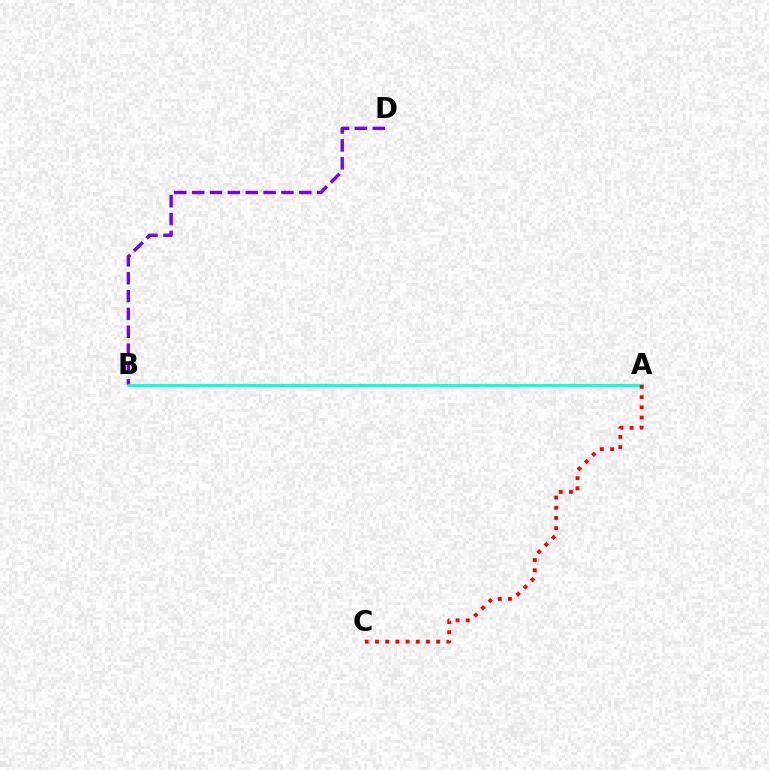{('A', 'B'): [{'color': '#84ff00', 'line_style': 'solid', 'thickness': 2.14}, {'color': '#00fff6', 'line_style': 'solid', 'thickness': 1.89}], ('B', 'D'): [{'color': '#7200ff', 'line_style': 'dashed', 'thickness': 2.43}], ('A', 'C'): [{'color': '#ff0000', 'line_style': 'dotted', 'thickness': 2.77}]}